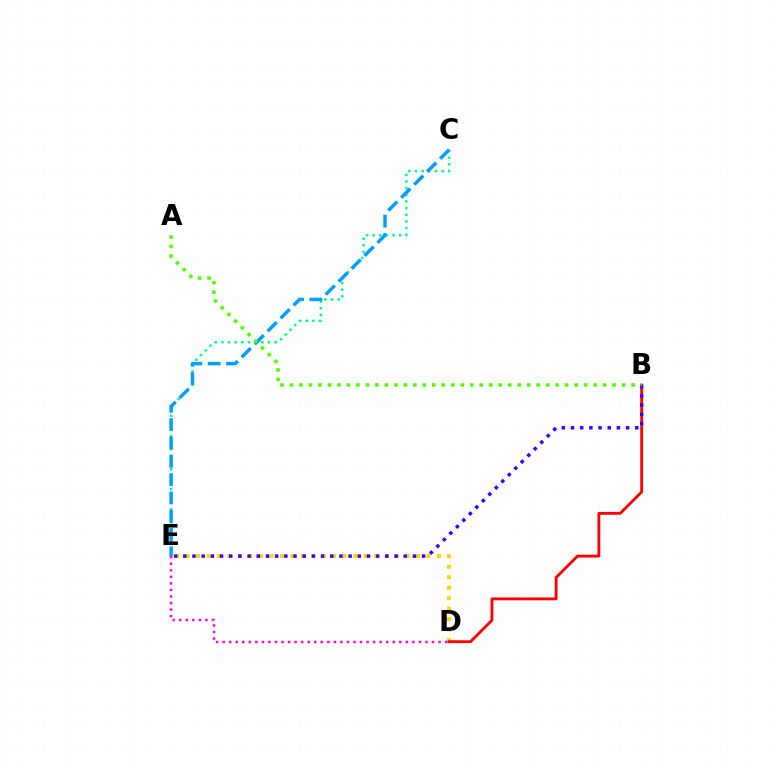{('D', 'E'): [{'color': '#ffd500', 'line_style': 'dotted', 'thickness': 2.84}, {'color': '#ff00ed', 'line_style': 'dotted', 'thickness': 1.78}], ('C', 'E'): [{'color': '#00ff86', 'line_style': 'dotted', 'thickness': 1.81}, {'color': '#009eff', 'line_style': 'dashed', 'thickness': 2.49}], ('B', 'D'): [{'color': '#ff0000', 'line_style': 'solid', 'thickness': 2.05}], ('B', 'E'): [{'color': '#3700ff', 'line_style': 'dotted', 'thickness': 2.5}], ('A', 'B'): [{'color': '#4fff00', 'line_style': 'dotted', 'thickness': 2.58}]}